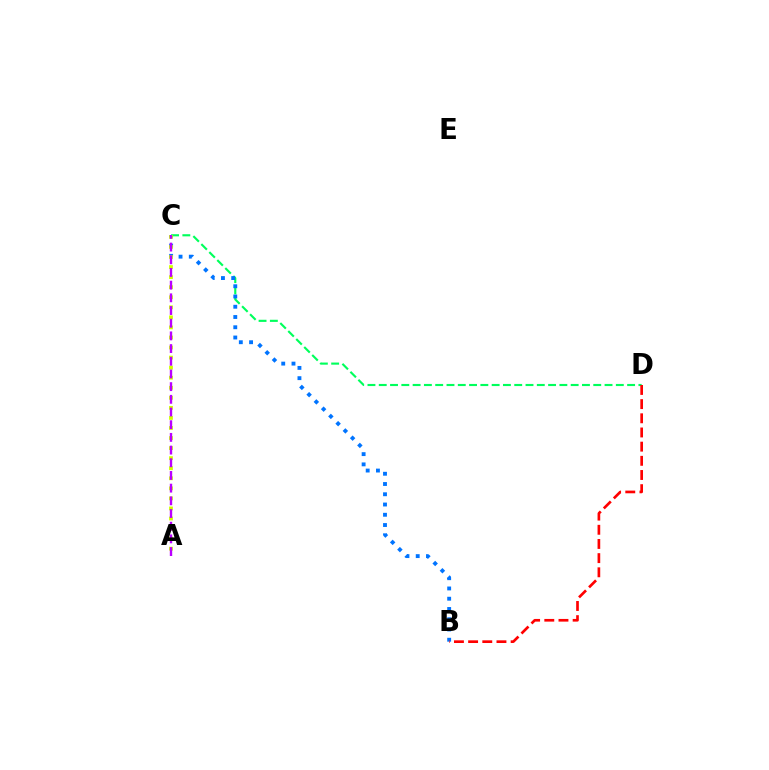{('C', 'D'): [{'color': '#00ff5c', 'line_style': 'dashed', 'thickness': 1.53}], ('B', 'C'): [{'color': '#0074ff', 'line_style': 'dotted', 'thickness': 2.79}], ('A', 'C'): [{'color': '#d1ff00', 'line_style': 'dotted', 'thickness': 2.73}, {'color': '#b900ff', 'line_style': 'dashed', 'thickness': 1.72}], ('B', 'D'): [{'color': '#ff0000', 'line_style': 'dashed', 'thickness': 1.93}]}